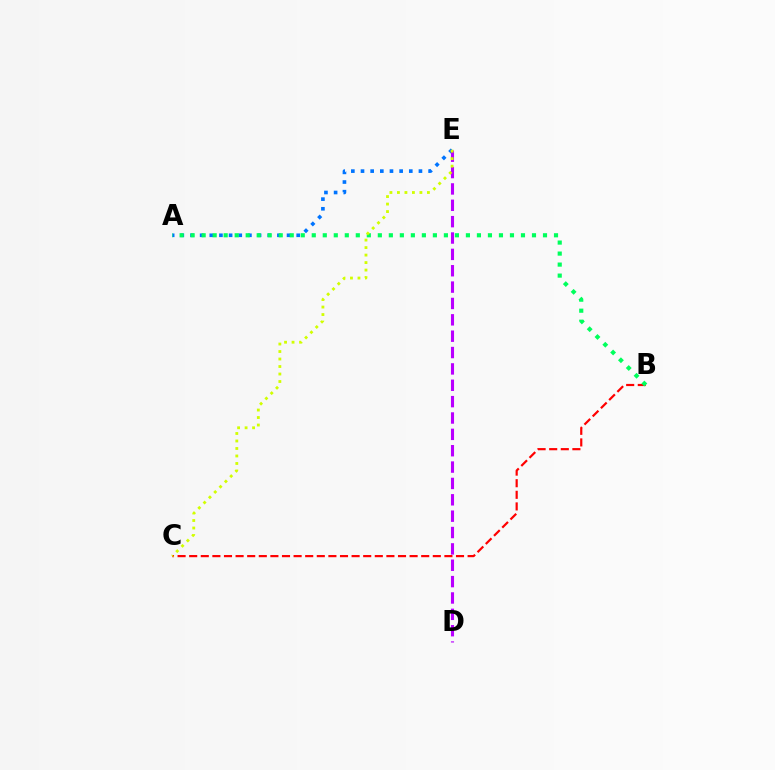{('A', 'E'): [{'color': '#0074ff', 'line_style': 'dotted', 'thickness': 2.62}], ('D', 'E'): [{'color': '#b900ff', 'line_style': 'dashed', 'thickness': 2.22}], ('B', 'C'): [{'color': '#ff0000', 'line_style': 'dashed', 'thickness': 1.58}], ('A', 'B'): [{'color': '#00ff5c', 'line_style': 'dotted', 'thickness': 2.99}], ('C', 'E'): [{'color': '#d1ff00', 'line_style': 'dotted', 'thickness': 2.04}]}